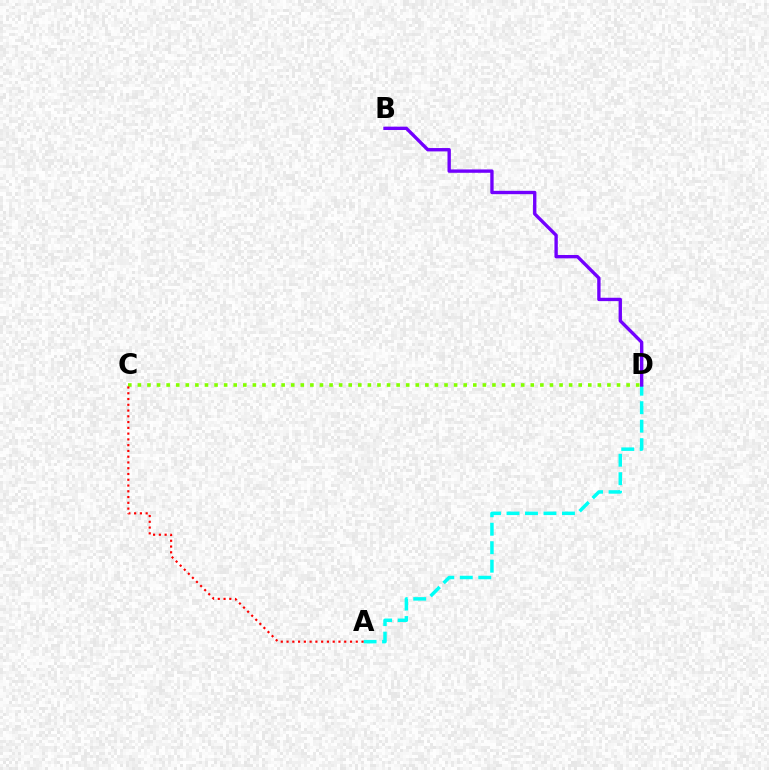{('A', 'D'): [{'color': '#00fff6', 'line_style': 'dashed', 'thickness': 2.51}], ('B', 'D'): [{'color': '#7200ff', 'line_style': 'solid', 'thickness': 2.42}], ('C', 'D'): [{'color': '#84ff00', 'line_style': 'dotted', 'thickness': 2.6}], ('A', 'C'): [{'color': '#ff0000', 'line_style': 'dotted', 'thickness': 1.57}]}